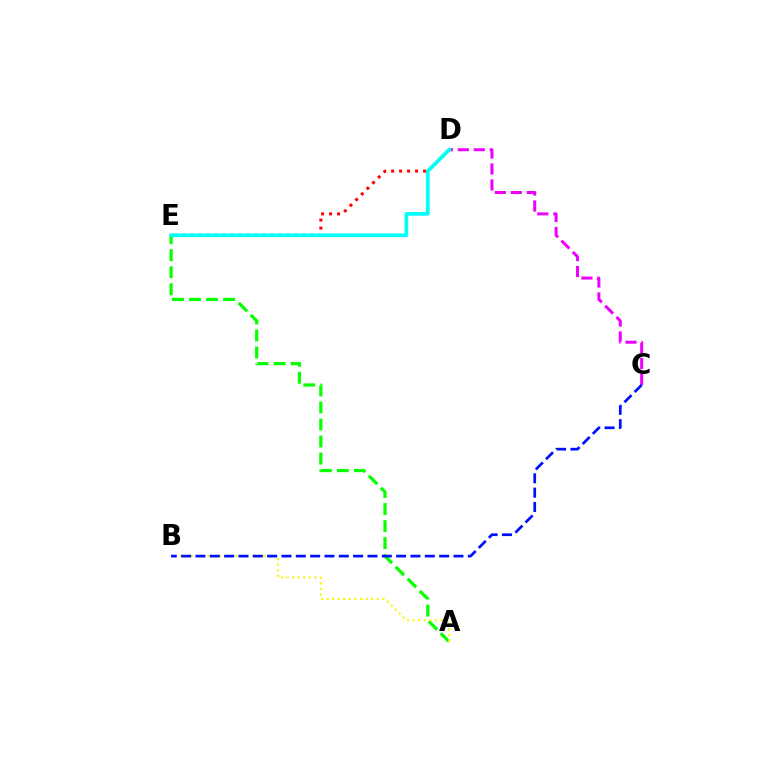{('A', 'E'): [{'color': '#08ff00', 'line_style': 'dashed', 'thickness': 2.31}], ('C', 'D'): [{'color': '#ee00ff', 'line_style': 'dashed', 'thickness': 2.17}], ('D', 'E'): [{'color': '#ff0000', 'line_style': 'dotted', 'thickness': 2.17}, {'color': '#00fff6', 'line_style': 'solid', 'thickness': 2.64}], ('A', 'B'): [{'color': '#fcf500', 'line_style': 'dotted', 'thickness': 1.52}], ('B', 'C'): [{'color': '#0010ff', 'line_style': 'dashed', 'thickness': 1.95}]}